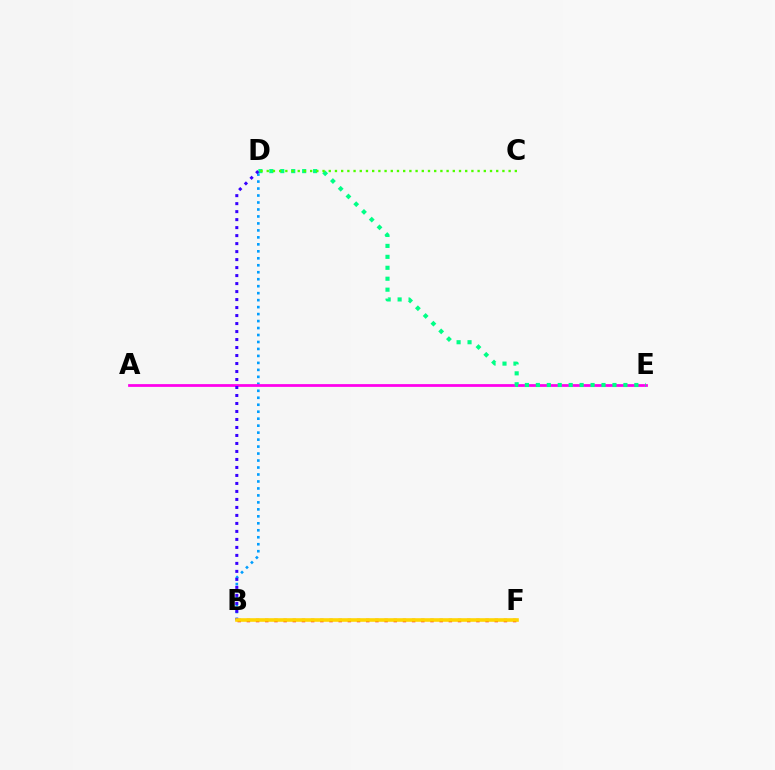{('B', 'D'): [{'color': '#009eff', 'line_style': 'dotted', 'thickness': 1.89}, {'color': '#3700ff', 'line_style': 'dotted', 'thickness': 2.17}], ('A', 'E'): [{'color': '#ff00ed', 'line_style': 'solid', 'thickness': 1.98}], ('D', 'E'): [{'color': '#00ff86', 'line_style': 'dotted', 'thickness': 2.97}], ('C', 'D'): [{'color': '#4fff00', 'line_style': 'dotted', 'thickness': 1.69}], ('B', 'F'): [{'color': '#ff0000', 'line_style': 'dotted', 'thickness': 2.49}, {'color': '#ffd500', 'line_style': 'solid', 'thickness': 2.59}]}